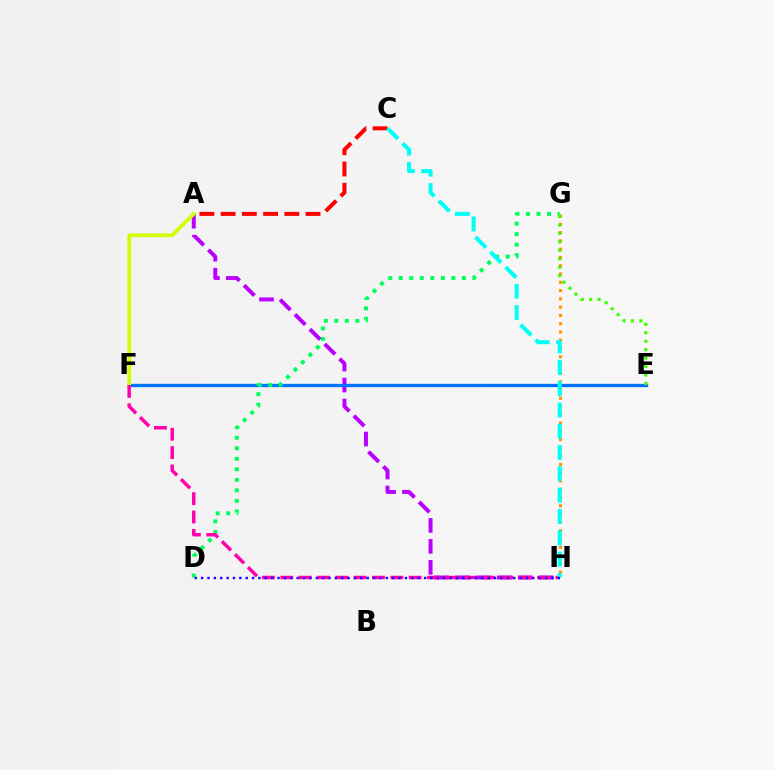{('A', 'H'): [{'color': '#b900ff', 'line_style': 'dashed', 'thickness': 2.85}], ('E', 'F'): [{'color': '#0074ff', 'line_style': 'solid', 'thickness': 2.38}], ('D', 'G'): [{'color': '#00ff5c', 'line_style': 'dotted', 'thickness': 2.86}], ('G', 'H'): [{'color': '#ff9400', 'line_style': 'dotted', 'thickness': 2.25}], ('A', 'F'): [{'color': '#d1ff00', 'line_style': 'solid', 'thickness': 2.66}], ('F', 'H'): [{'color': '#ff00ac', 'line_style': 'dashed', 'thickness': 2.49}], ('A', 'C'): [{'color': '#ff0000', 'line_style': 'dashed', 'thickness': 2.89}], ('C', 'H'): [{'color': '#00fff6', 'line_style': 'dashed', 'thickness': 2.89}], ('E', 'G'): [{'color': '#3dff00', 'line_style': 'dotted', 'thickness': 2.29}], ('D', 'H'): [{'color': '#2500ff', 'line_style': 'dotted', 'thickness': 1.73}]}